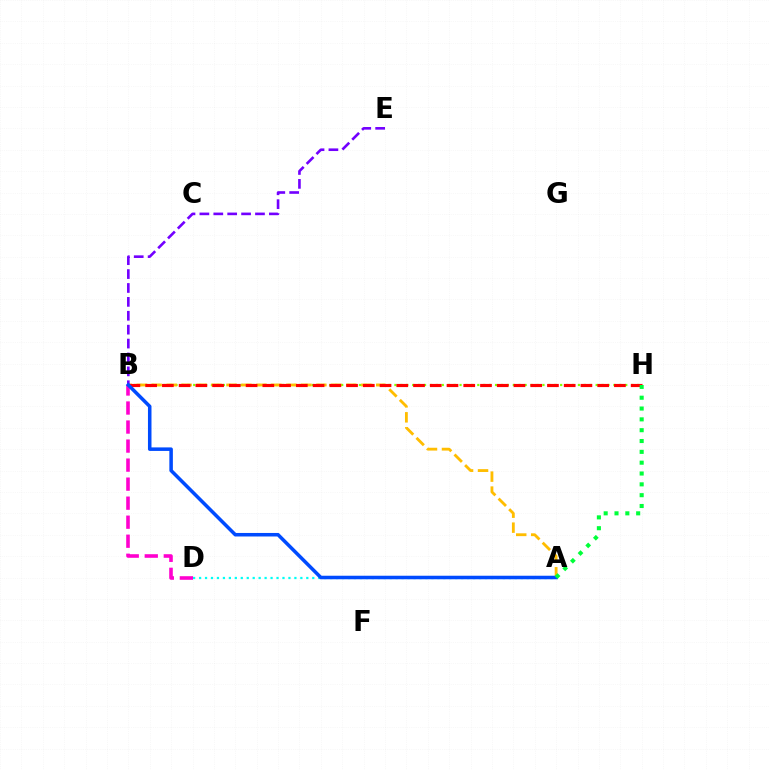{('B', 'H'): [{'color': '#84ff00', 'line_style': 'dotted', 'thickness': 1.61}, {'color': '#ff0000', 'line_style': 'dashed', 'thickness': 2.27}], ('A', 'D'): [{'color': '#00fff6', 'line_style': 'dotted', 'thickness': 1.62}], ('B', 'D'): [{'color': '#ff00cf', 'line_style': 'dashed', 'thickness': 2.58}], ('A', 'B'): [{'color': '#ffbd00', 'line_style': 'dashed', 'thickness': 2.03}, {'color': '#004bff', 'line_style': 'solid', 'thickness': 2.54}], ('B', 'E'): [{'color': '#7200ff', 'line_style': 'dashed', 'thickness': 1.89}], ('A', 'H'): [{'color': '#00ff39', 'line_style': 'dotted', 'thickness': 2.94}]}